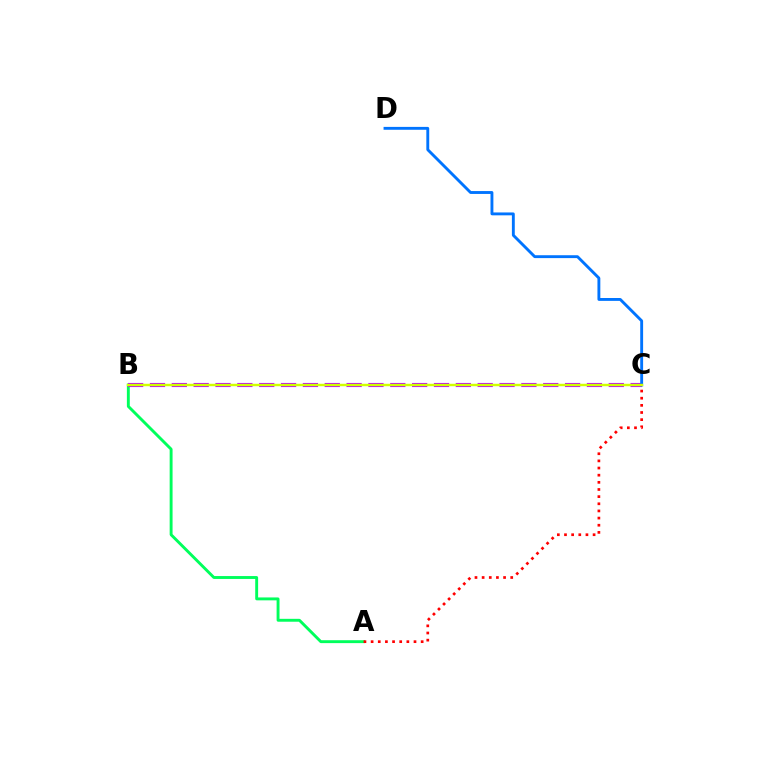{('A', 'B'): [{'color': '#00ff5c', 'line_style': 'solid', 'thickness': 2.09}], ('A', 'C'): [{'color': '#ff0000', 'line_style': 'dotted', 'thickness': 1.94}], ('B', 'C'): [{'color': '#b900ff', 'line_style': 'dashed', 'thickness': 2.97}, {'color': '#d1ff00', 'line_style': 'solid', 'thickness': 1.75}], ('C', 'D'): [{'color': '#0074ff', 'line_style': 'solid', 'thickness': 2.07}]}